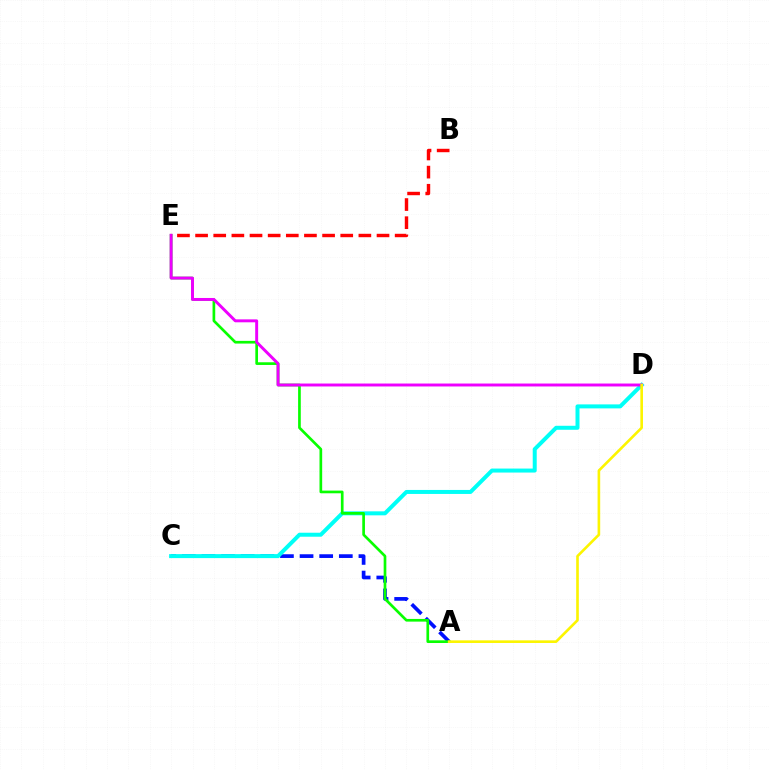{('A', 'C'): [{'color': '#0010ff', 'line_style': 'dashed', 'thickness': 2.67}], ('C', 'D'): [{'color': '#00fff6', 'line_style': 'solid', 'thickness': 2.88}], ('A', 'E'): [{'color': '#08ff00', 'line_style': 'solid', 'thickness': 1.93}], ('D', 'E'): [{'color': '#ee00ff', 'line_style': 'solid', 'thickness': 2.12}], ('B', 'E'): [{'color': '#ff0000', 'line_style': 'dashed', 'thickness': 2.46}], ('A', 'D'): [{'color': '#fcf500', 'line_style': 'solid', 'thickness': 1.89}]}